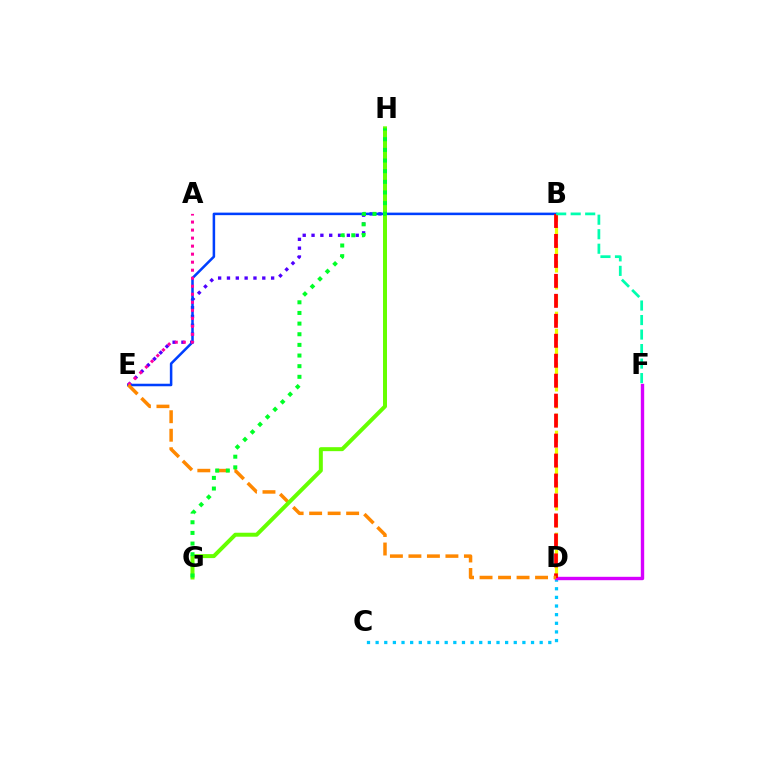{('C', 'D'): [{'color': '#00c7ff', 'line_style': 'dotted', 'thickness': 2.35}], ('E', 'H'): [{'color': '#4f00ff', 'line_style': 'dotted', 'thickness': 2.4}], ('B', 'D'): [{'color': '#eeff00', 'line_style': 'dashed', 'thickness': 2.31}, {'color': '#ff0000', 'line_style': 'dashed', 'thickness': 2.71}], ('B', 'E'): [{'color': '#003fff', 'line_style': 'solid', 'thickness': 1.82}], ('D', 'F'): [{'color': '#d600ff', 'line_style': 'solid', 'thickness': 2.43}], ('A', 'E'): [{'color': '#ff00a0', 'line_style': 'dotted', 'thickness': 2.18}], ('D', 'E'): [{'color': '#ff8800', 'line_style': 'dashed', 'thickness': 2.51}], ('B', 'F'): [{'color': '#00ffaf', 'line_style': 'dashed', 'thickness': 1.97}], ('G', 'H'): [{'color': '#66ff00', 'line_style': 'solid', 'thickness': 2.87}, {'color': '#00ff27', 'line_style': 'dotted', 'thickness': 2.89}]}